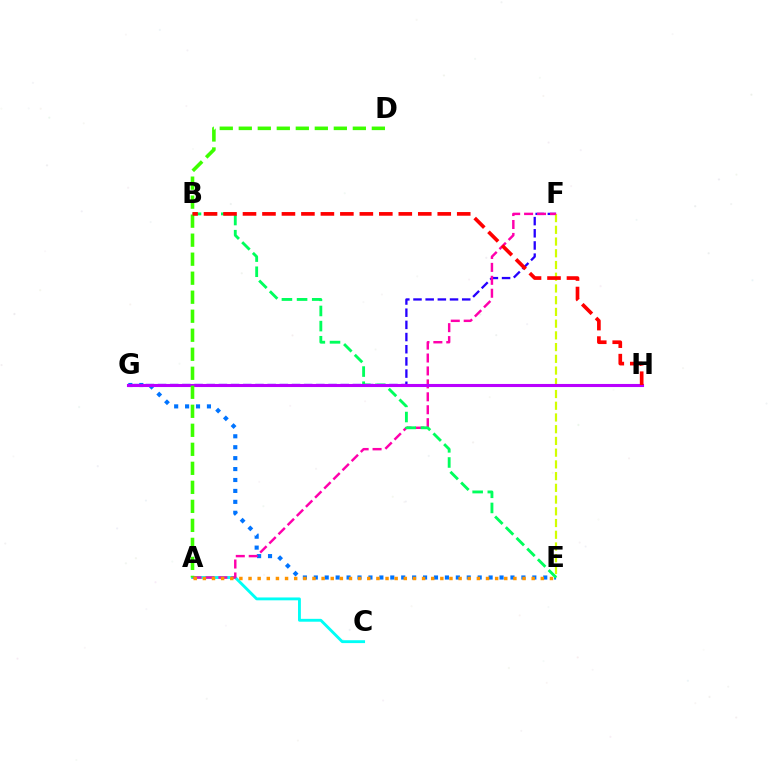{('A', 'C'): [{'color': '#00fff6', 'line_style': 'solid', 'thickness': 2.06}], ('F', 'G'): [{'color': '#2500ff', 'line_style': 'dashed', 'thickness': 1.65}], ('E', 'F'): [{'color': '#d1ff00', 'line_style': 'dashed', 'thickness': 1.59}], ('E', 'G'): [{'color': '#0074ff', 'line_style': 'dotted', 'thickness': 2.97}], ('A', 'F'): [{'color': '#ff00ac', 'line_style': 'dashed', 'thickness': 1.76}], ('B', 'E'): [{'color': '#00ff5c', 'line_style': 'dashed', 'thickness': 2.06}], ('G', 'H'): [{'color': '#b900ff', 'line_style': 'solid', 'thickness': 2.22}], ('A', 'D'): [{'color': '#3dff00', 'line_style': 'dashed', 'thickness': 2.58}], ('B', 'H'): [{'color': '#ff0000', 'line_style': 'dashed', 'thickness': 2.65}], ('A', 'E'): [{'color': '#ff9400', 'line_style': 'dotted', 'thickness': 2.48}]}